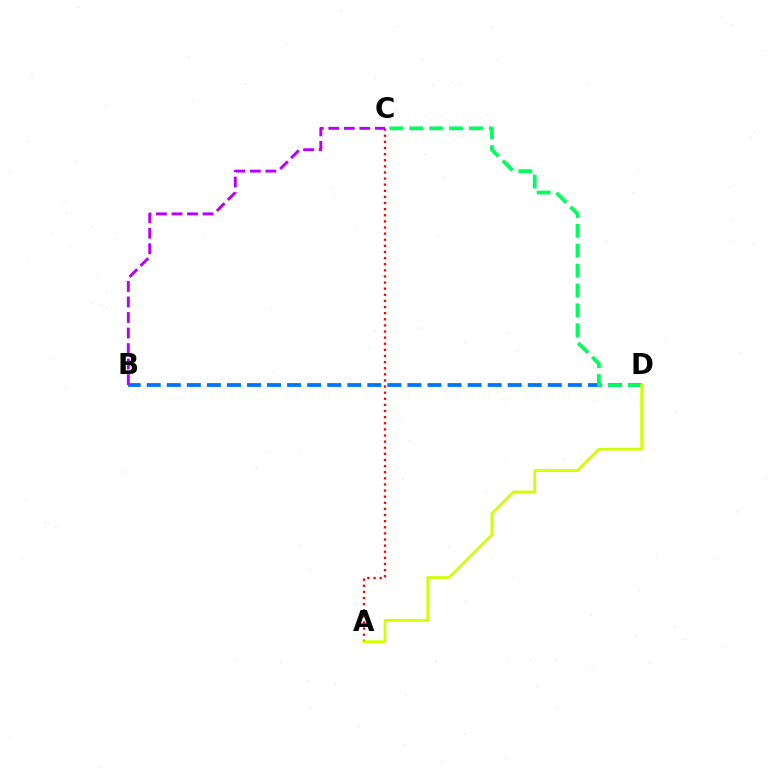{('A', 'C'): [{'color': '#ff0000', 'line_style': 'dotted', 'thickness': 1.66}], ('B', 'D'): [{'color': '#0074ff', 'line_style': 'dashed', 'thickness': 2.72}], ('C', 'D'): [{'color': '#00ff5c', 'line_style': 'dashed', 'thickness': 2.7}], ('A', 'D'): [{'color': '#d1ff00', 'line_style': 'solid', 'thickness': 1.96}], ('B', 'C'): [{'color': '#b900ff', 'line_style': 'dashed', 'thickness': 2.11}]}